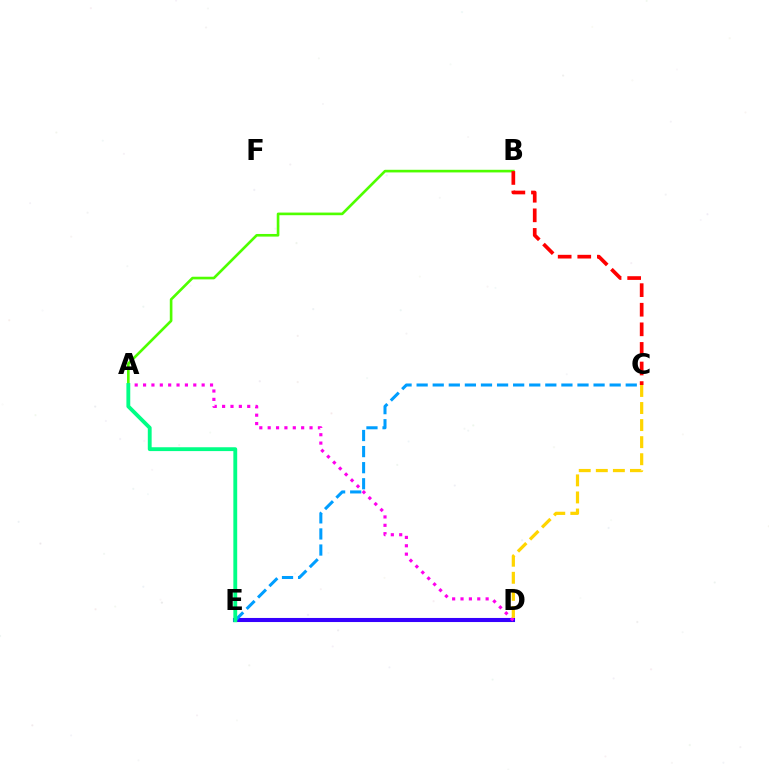{('D', 'E'): [{'color': '#3700ff', 'line_style': 'solid', 'thickness': 2.94}], ('A', 'B'): [{'color': '#4fff00', 'line_style': 'solid', 'thickness': 1.9}], ('C', 'E'): [{'color': '#009eff', 'line_style': 'dashed', 'thickness': 2.19}], ('B', 'C'): [{'color': '#ff0000', 'line_style': 'dashed', 'thickness': 2.66}], ('A', 'D'): [{'color': '#ff00ed', 'line_style': 'dotted', 'thickness': 2.27}], ('A', 'E'): [{'color': '#00ff86', 'line_style': 'solid', 'thickness': 2.77}], ('C', 'D'): [{'color': '#ffd500', 'line_style': 'dashed', 'thickness': 2.32}]}